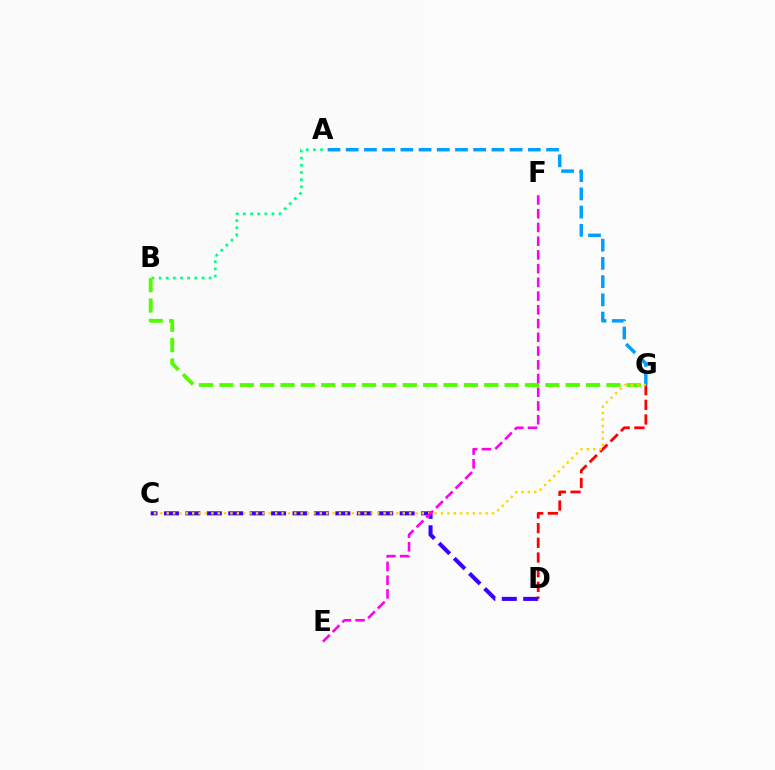{('A', 'B'): [{'color': '#00ff86', 'line_style': 'dotted', 'thickness': 1.94}], ('D', 'G'): [{'color': '#ff0000', 'line_style': 'dashed', 'thickness': 2.0}], ('A', 'G'): [{'color': '#009eff', 'line_style': 'dashed', 'thickness': 2.47}], ('B', 'G'): [{'color': '#4fff00', 'line_style': 'dashed', 'thickness': 2.77}], ('C', 'D'): [{'color': '#3700ff', 'line_style': 'dashed', 'thickness': 2.91}], ('C', 'G'): [{'color': '#ffd500', 'line_style': 'dotted', 'thickness': 1.73}], ('E', 'F'): [{'color': '#ff00ed', 'line_style': 'dashed', 'thickness': 1.87}]}